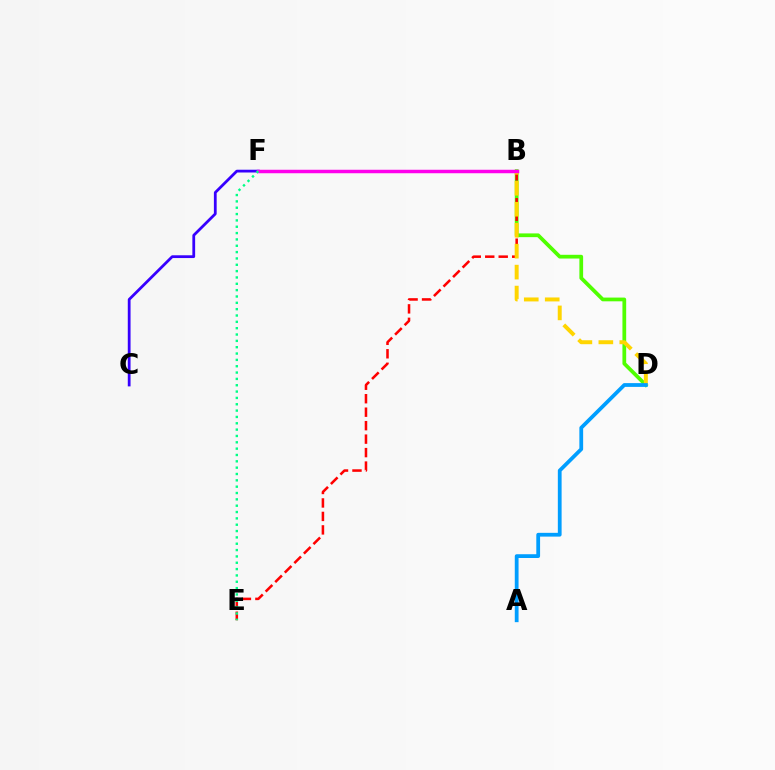{('B', 'D'): [{'color': '#4fff00', 'line_style': 'solid', 'thickness': 2.69}, {'color': '#ffd500', 'line_style': 'dashed', 'thickness': 2.85}], ('C', 'F'): [{'color': '#3700ff', 'line_style': 'solid', 'thickness': 2.0}], ('B', 'E'): [{'color': '#ff0000', 'line_style': 'dashed', 'thickness': 1.83}], ('A', 'D'): [{'color': '#009eff', 'line_style': 'solid', 'thickness': 2.72}], ('B', 'F'): [{'color': '#ff00ed', 'line_style': 'solid', 'thickness': 2.5}], ('E', 'F'): [{'color': '#00ff86', 'line_style': 'dotted', 'thickness': 1.72}]}